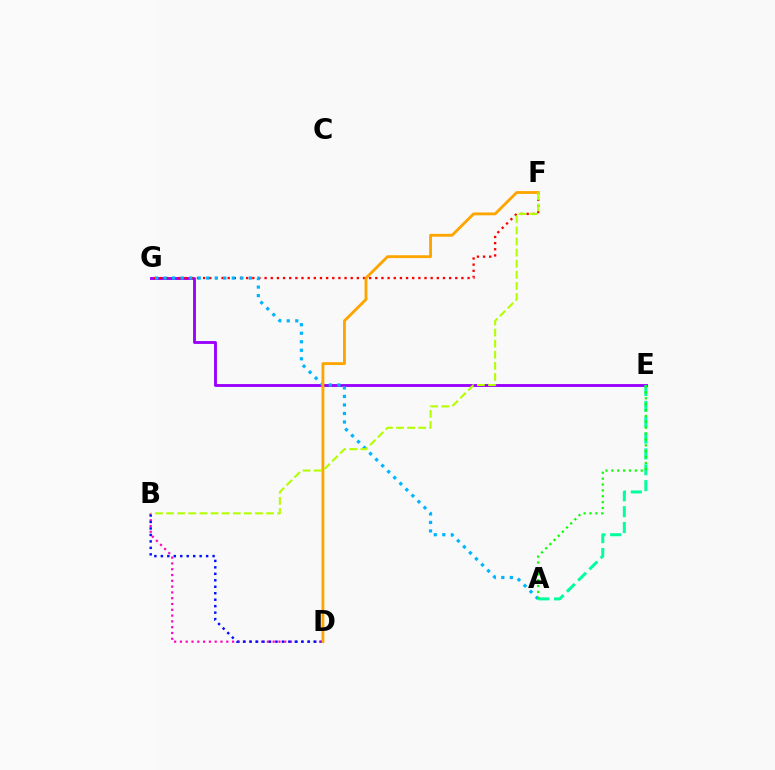{('B', 'D'): [{'color': '#ff00bd', 'line_style': 'dotted', 'thickness': 1.57}, {'color': '#0010ff', 'line_style': 'dotted', 'thickness': 1.76}], ('E', 'G'): [{'color': '#9b00ff', 'line_style': 'solid', 'thickness': 2.06}], ('F', 'G'): [{'color': '#ff0000', 'line_style': 'dotted', 'thickness': 1.67}], ('A', 'G'): [{'color': '#00b5ff', 'line_style': 'dotted', 'thickness': 2.31}], ('D', 'F'): [{'color': '#ffa500', 'line_style': 'solid', 'thickness': 2.05}], ('B', 'F'): [{'color': '#b3ff00', 'line_style': 'dashed', 'thickness': 1.51}], ('A', 'E'): [{'color': '#00ff9d', 'line_style': 'dashed', 'thickness': 2.15}, {'color': '#08ff00', 'line_style': 'dotted', 'thickness': 1.6}]}